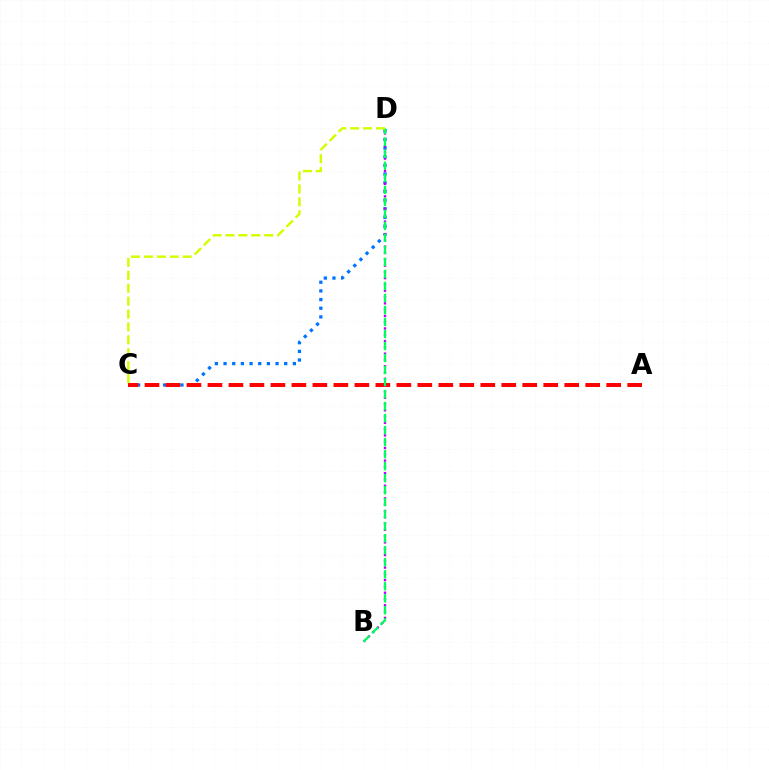{('C', 'D'): [{'color': '#0074ff', 'line_style': 'dotted', 'thickness': 2.35}, {'color': '#d1ff00', 'line_style': 'dashed', 'thickness': 1.75}], ('A', 'C'): [{'color': '#ff0000', 'line_style': 'dashed', 'thickness': 2.85}], ('B', 'D'): [{'color': '#b900ff', 'line_style': 'dotted', 'thickness': 1.71}, {'color': '#00ff5c', 'line_style': 'dashed', 'thickness': 1.63}]}